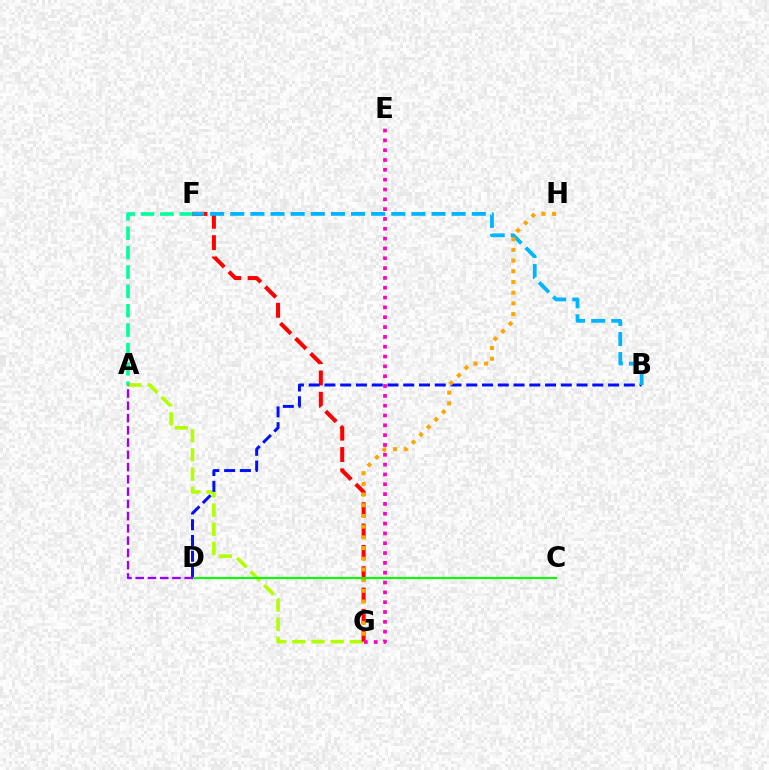{('A', 'G'): [{'color': '#b3ff00', 'line_style': 'dashed', 'thickness': 2.6}], ('A', 'F'): [{'color': '#00ff9d', 'line_style': 'dashed', 'thickness': 2.63}], ('F', 'G'): [{'color': '#ff0000', 'line_style': 'dashed', 'thickness': 2.9}], ('B', 'D'): [{'color': '#0010ff', 'line_style': 'dashed', 'thickness': 2.14}], ('B', 'F'): [{'color': '#00b5ff', 'line_style': 'dashed', 'thickness': 2.73}], ('G', 'H'): [{'color': '#ffa500', 'line_style': 'dotted', 'thickness': 2.91}], ('E', 'G'): [{'color': '#ff00bd', 'line_style': 'dotted', 'thickness': 2.67}], ('C', 'D'): [{'color': '#08ff00', 'line_style': 'solid', 'thickness': 1.51}], ('A', 'D'): [{'color': '#9b00ff', 'line_style': 'dashed', 'thickness': 1.67}]}